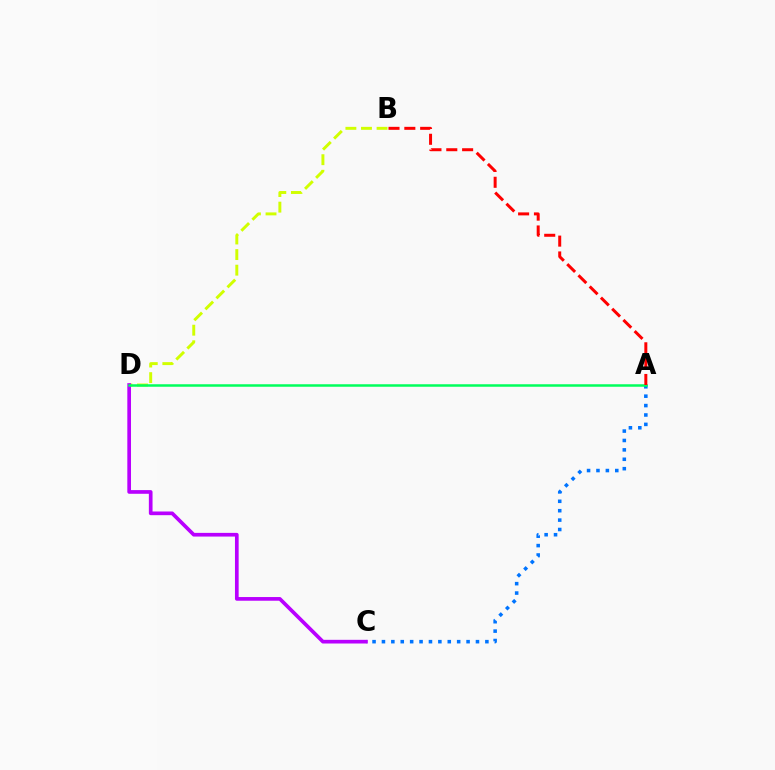{('B', 'D'): [{'color': '#d1ff00', 'line_style': 'dashed', 'thickness': 2.12}], ('A', 'C'): [{'color': '#0074ff', 'line_style': 'dotted', 'thickness': 2.55}], ('C', 'D'): [{'color': '#b900ff', 'line_style': 'solid', 'thickness': 2.65}], ('A', 'D'): [{'color': '#00ff5c', 'line_style': 'solid', 'thickness': 1.8}], ('A', 'B'): [{'color': '#ff0000', 'line_style': 'dashed', 'thickness': 2.15}]}